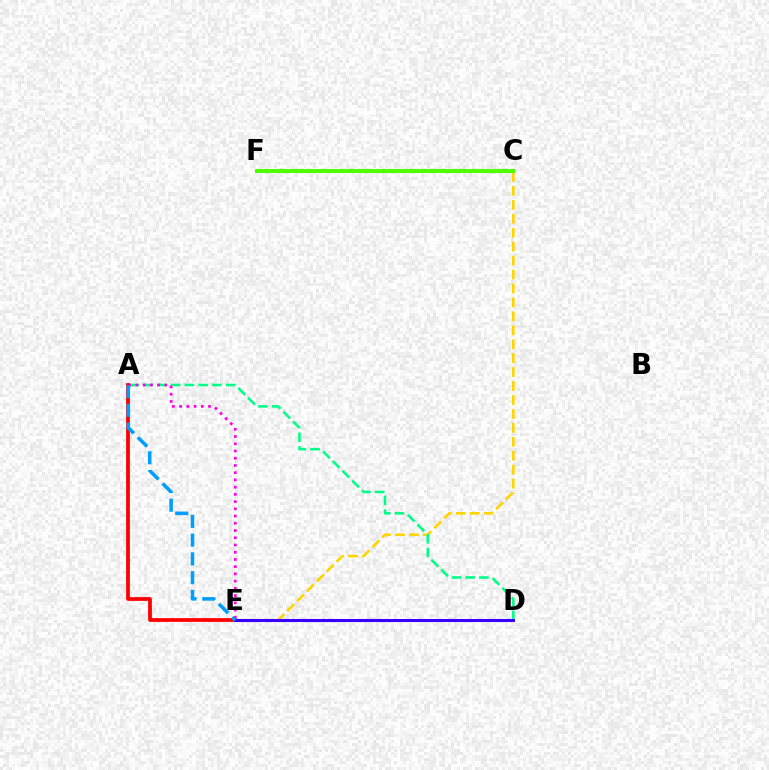{('C', 'E'): [{'color': '#ffd500', 'line_style': 'dashed', 'thickness': 1.89}], ('A', 'D'): [{'color': '#00ff86', 'line_style': 'dashed', 'thickness': 1.86}], ('A', 'E'): [{'color': '#ff00ed', 'line_style': 'dotted', 'thickness': 1.96}, {'color': '#ff0000', 'line_style': 'solid', 'thickness': 2.7}, {'color': '#009eff', 'line_style': 'dashed', 'thickness': 2.55}], ('D', 'E'): [{'color': '#3700ff', 'line_style': 'solid', 'thickness': 2.21}], ('C', 'F'): [{'color': '#4fff00', 'line_style': 'solid', 'thickness': 2.93}]}